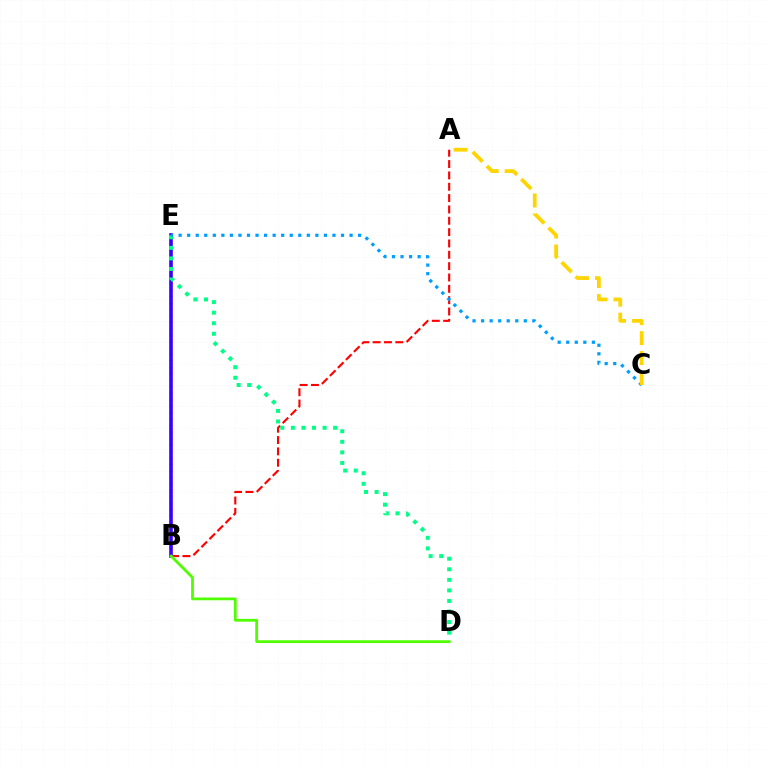{('B', 'E'): [{'color': '#ff00ed', 'line_style': 'dotted', 'thickness': 1.75}, {'color': '#3700ff', 'line_style': 'solid', 'thickness': 2.59}], ('A', 'B'): [{'color': '#ff0000', 'line_style': 'dashed', 'thickness': 1.54}], ('D', 'E'): [{'color': '#00ff86', 'line_style': 'dotted', 'thickness': 2.87}], ('C', 'E'): [{'color': '#009eff', 'line_style': 'dotted', 'thickness': 2.32}], ('B', 'D'): [{'color': '#4fff00', 'line_style': 'solid', 'thickness': 1.99}], ('A', 'C'): [{'color': '#ffd500', 'line_style': 'dashed', 'thickness': 2.71}]}